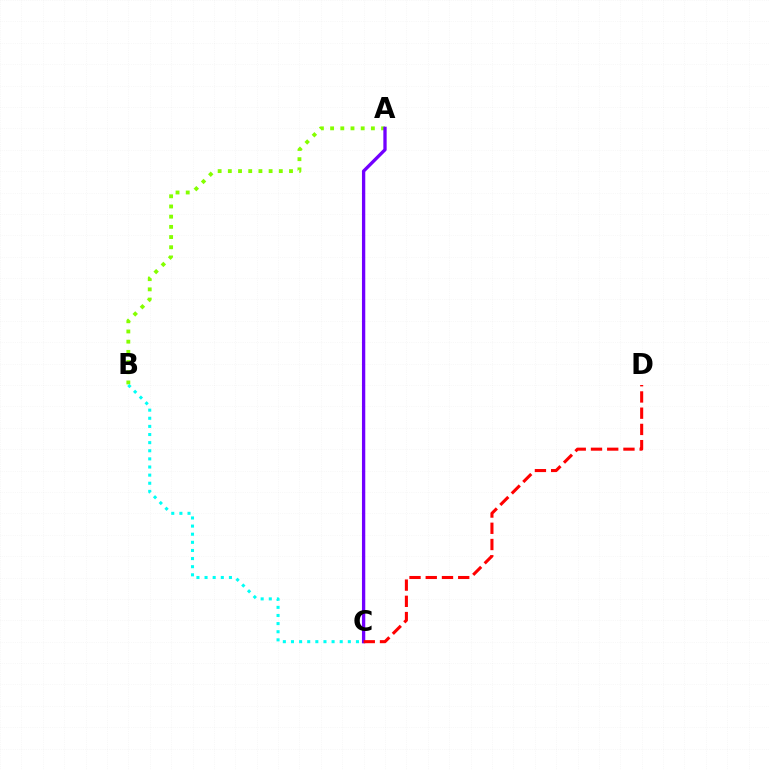{('A', 'B'): [{'color': '#84ff00', 'line_style': 'dotted', 'thickness': 2.77}], ('B', 'C'): [{'color': '#00fff6', 'line_style': 'dotted', 'thickness': 2.21}], ('A', 'C'): [{'color': '#7200ff', 'line_style': 'solid', 'thickness': 2.38}], ('C', 'D'): [{'color': '#ff0000', 'line_style': 'dashed', 'thickness': 2.2}]}